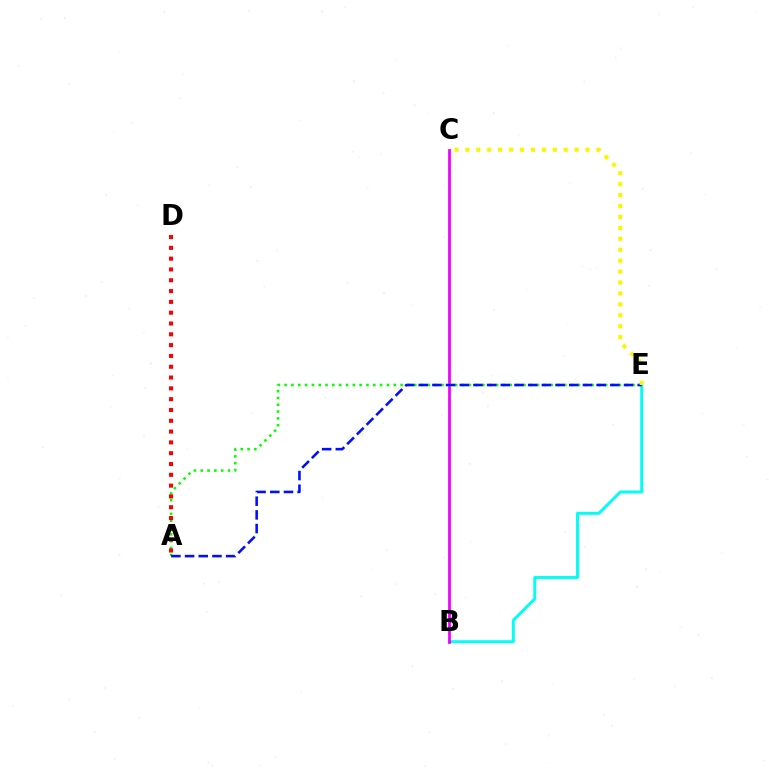{('B', 'E'): [{'color': '#00fff6', 'line_style': 'solid', 'thickness': 2.11}], ('B', 'C'): [{'color': '#ee00ff', 'line_style': 'solid', 'thickness': 1.98}], ('A', 'E'): [{'color': '#08ff00', 'line_style': 'dotted', 'thickness': 1.85}, {'color': '#0010ff', 'line_style': 'dashed', 'thickness': 1.86}], ('A', 'D'): [{'color': '#ff0000', 'line_style': 'dotted', 'thickness': 2.94}], ('C', 'E'): [{'color': '#fcf500', 'line_style': 'dotted', 'thickness': 2.97}]}